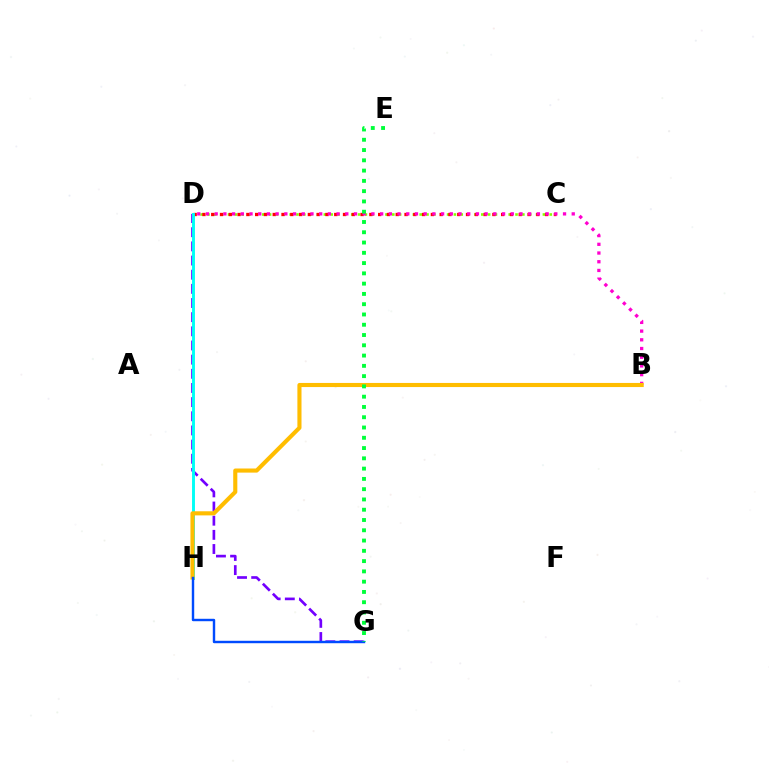{('C', 'D'): [{'color': '#84ff00', 'line_style': 'dotted', 'thickness': 1.86}, {'color': '#ff0000', 'line_style': 'dotted', 'thickness': 2.39}], ('D', 'G'): [{'color': '#7200ff', 'line_style': 'dashed', 'thickness': 1.92}], ('B', 'D'): [{'color': '#ff00cf', 'line_style': 'dotted', 'thickness': 2.37}], ('D', 'H'): [{'color': '#00fff6', 'line_style': 'solid', 'thickness': 2.1}], ('B', 'H'): [{'color': '#ffbd00', 'line_style': 'solid', 'thickness': 2.96}], ('G', 'H'): [{'color': '#004bff', 'line_style': 'solid', 'thickness': 1.74}], ('E', 'G'): [{'color': '#00ff39', 'line_style': 'dotted', 'thickness': 2.79}]}